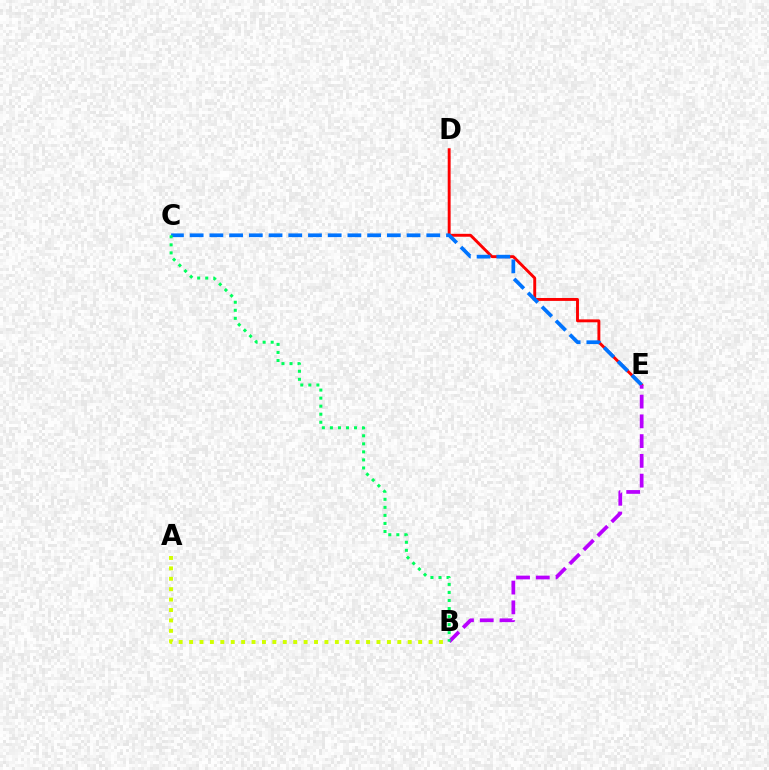{('D', 'E'): [{'color': '#ff0000', 'line_style': 'solid', 'thickness': 2.1}], ('C', 'E'): [{'color': '#0074ff', 'line_style': 'dashed', 'thickness': 2.68}], ('B', 'E'): [{'color': '#b900ff', 'line_style': 'dashed', 'thickness': 2.69}], ('B', 'C'): [{'color': '#00ff5c', 'line_style': 'dotted', 'thickness': 2.19}], ('A', 'B'): [{'color': '#d1ff00', 'line_style': 'dotted', 'thickness': 2.83}]}